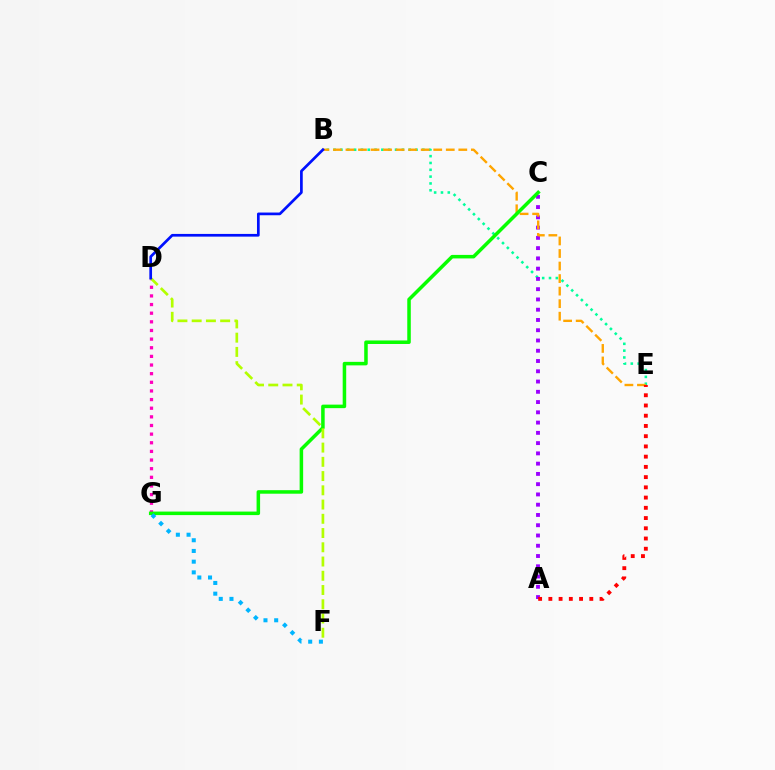{('B', 'E'): [{'color': '#00ff9d', 'line_style': 'dotted', 'thickness': 1.85}, {'color': '#ffa500', 'line_style': 'dashed', 'thickness': 1.7}], ('A', 'C'): [{'color': '#9b00ff', 'line_style': 'dotted', 'thickness': 2.79}], ('A', 'E'): [{'color': '#ff0000', 'line_style': 'dotted', 'thickness': 2.78}], ('D', 'G'): [{'color': '#ff00bd', 'line_style': 'dotted', 'thickness': 2.35}], ('C', 'G'): [{'color': '#08ff00', 'line_style': 'solid', 'thickness': 2.53}], ('F', 'G'): [{'color': '#00b5ff', 'line_style': 'dotted', 'thickness': 2.91}], ('D', 'F'): [{'color': '#b3ff00', 'line_style': 'dashed', 'thickness': 1.93}], ('B', 'D'): [{'color': '#0010ff', 'line_style': 'solid', 'thickness': 1.95}]}